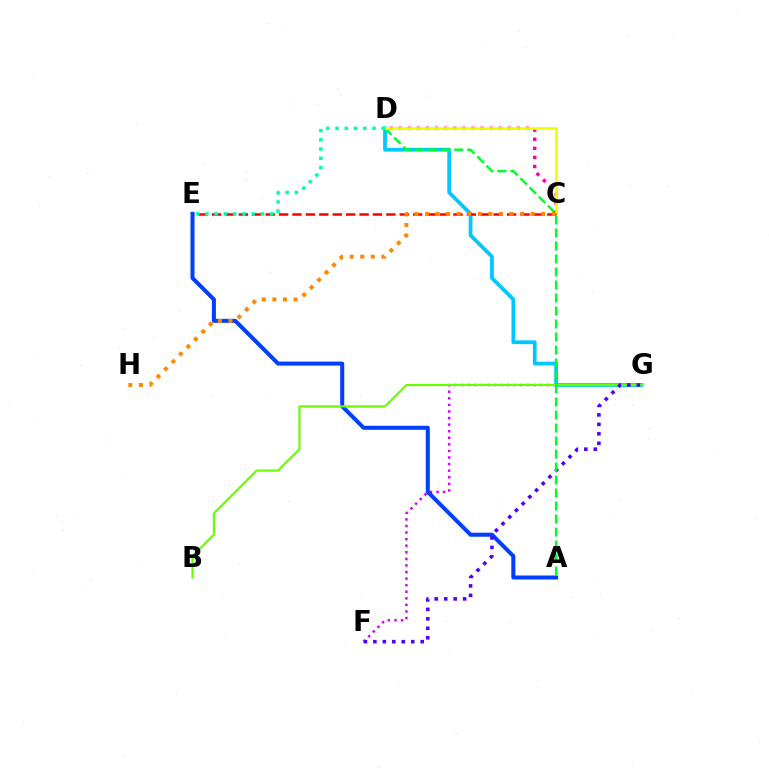{('F', 'G'): [{'color': '#d600ff', 'line_style': 'dotted', 'thickness': 1.79}, {'color': '#4f00ff', 'line_style': 'dotted', 'thickness': 2.57}], ('A', 'E'): [{'color': '#003fff', 'line_style': 'solid', 'thickness': 2.9}], ('D', 'G'): [{'color': '#00c7ff', 'line_style': 'solid', 'thickness': 2.7}], ('B', 'G'): [{'color': '#66ff00', 'line_style': 'solid', 'thickness': 1.55}], ('A', 'D'): [{'color': '#00ff27', 'line_style': 'dashed', 'thickness': 1.77}], ('C', 'D'): [{'color': '#ff00a0', 'line_style': 'dotted', 'thickness': 2.47}, {'color': '#eeff00', 'line_style': 'solid', 'thickness': 1.95}], ('C', 'E'): [{'color': '#ff0000', 'line_style': 'dashed', 'thickness': 1.82}], ('C', 'H'): [{'color': '#ff8800', 'line_style': 'dotted', 'thickness': 2.87}], ('D', 'E'): [{'color': '#00ffaf', 'line_style': 'dotted', 'thickness': 2.51}]}